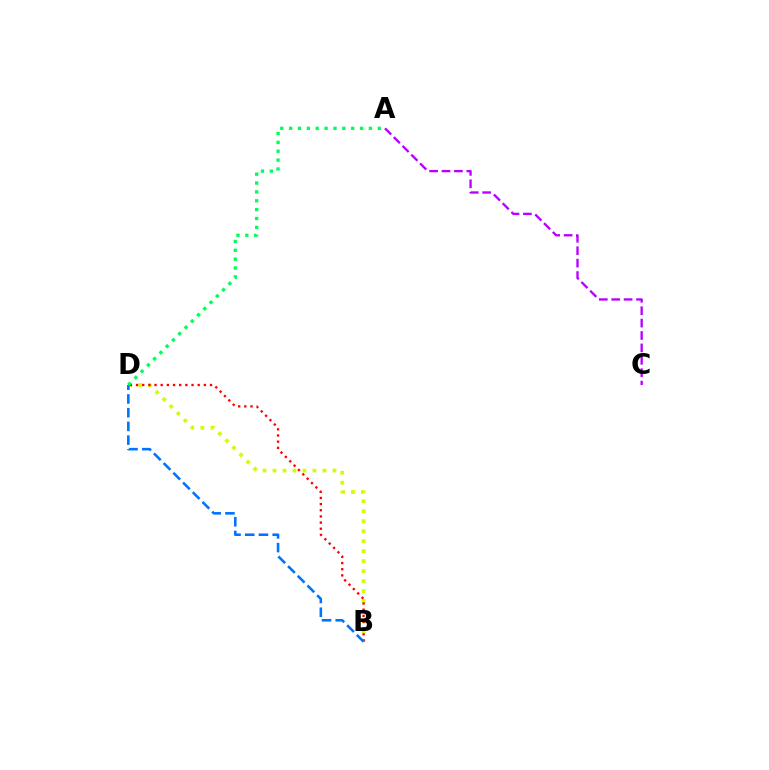{('A', 'C'): [{'color': '#b900ff', 'line_style': 'dashed', 'thickness': 1.68}], ('B', 'D'): [{'color': '#d1ff00', 'line_style': 'dotted', 'thickness': 2.71}, {'color': '#ff0000', 'line_style': 'dotted', 'thickness': 1.68}, {'color': '#0074ff', 'line_style': 'dashed', 'thickness': 1.86}], ('A', 'D'): [{'color': '#00ff5c', 'line_style': 'dotted', 'thickness': 2.41}]}